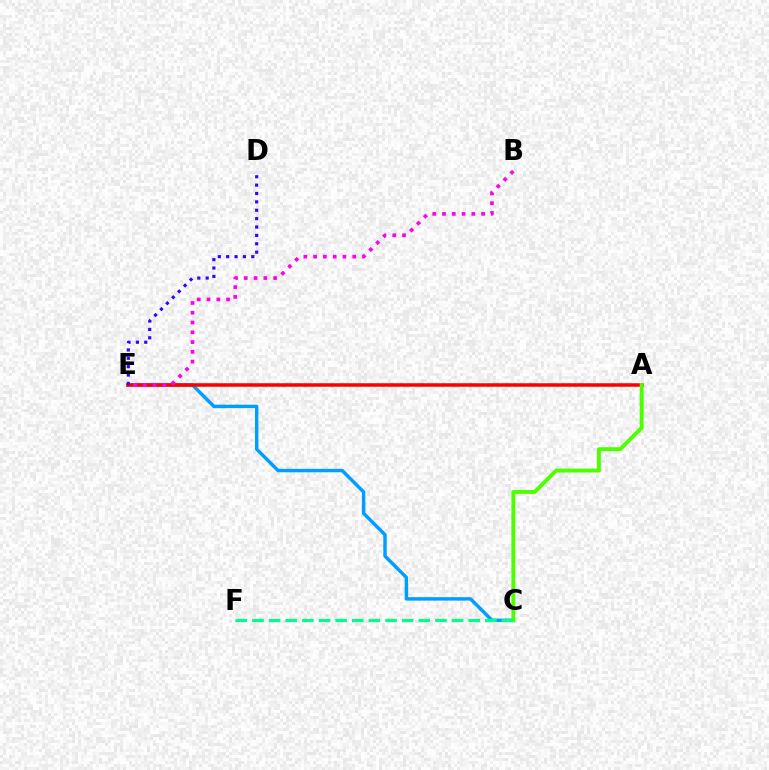{('A', 'E'): [{'color': '#ffd500', 'line_style': 'dotted', 'thickness': 1.79}, {'color': '#ff0000', 'line_style': 'solid', 'thickness': 2.53}], ('C', 'E'): [{'color': '#009eff', 'line_style': 'solid', 'thickness': 2.47}], ('B', 'E'): [{'color': '#ff00ed', 'line_style': 'dotted', 'thickness': 2.66}], ('A', 'C'): [{'color': '#4fff00', 'line_style': 'solid', 'thickness': 2.81}], ('C', 'F'): [{'color': '#00ff86', 'line_style': 'dashed', 'thickness': 2.26}], ('D', 'E'): [{'color': '#3700ff', 'line_style': 'dotted', 'thickness': 2.28}]}